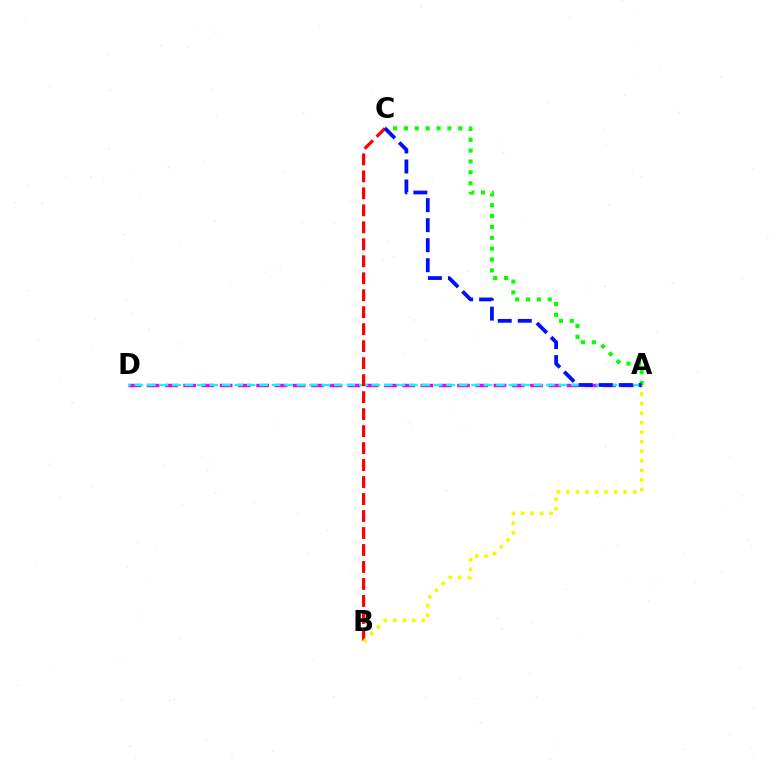{('A', 'D'): [{'color': '#ee00ff', 'line_style': 'dashed', 'thickness': 2.48}, {'color': '#00fff6', 'line_style': 'dashed', 'thickness': 1.69}], ('B', 'C'): [{'color': '#ff0000', 'line_style': 'dashed', 'thickness': 2.31}], ('A', 'C'): [{'color': '#08ff00', 'line_style': 'dotted', 'thickness': 2.95}, {'color': '#0010ff', 'line_style': 'dashed', 'thickness': 2.72}], ('A', 'B'): [{'color': '#fcf500', 'line_style': 'dotted', 'thickness': 2.59}]}